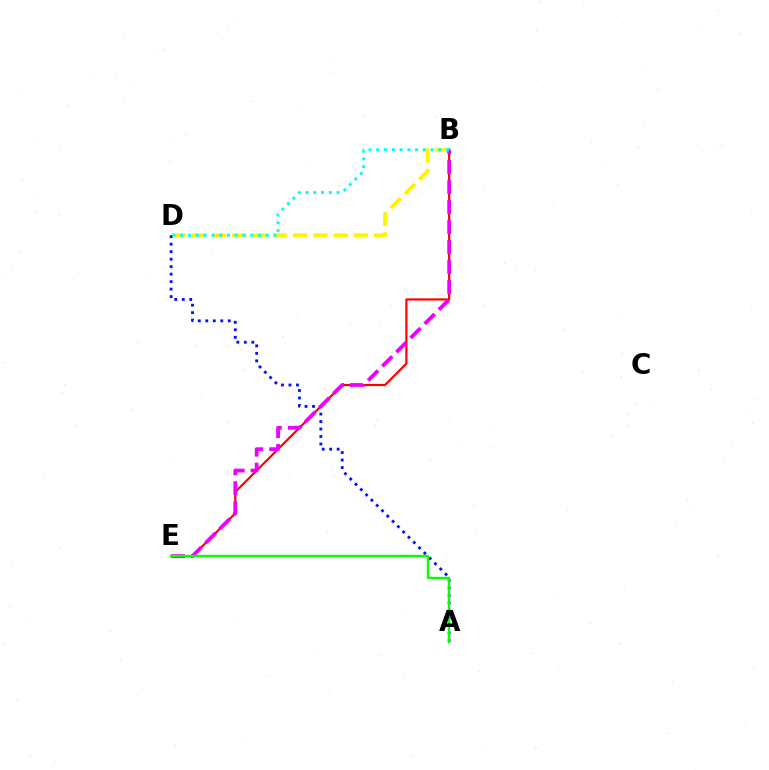{('B', 'D'): [{'color': '#fcf500', 'line_style': 'dashed', 'thickness': 2.75}, {'color': '#00fff6', 'line_style': 'dotted', 'thickness': 2.11}], ('A', 'D'): [{'color': '#0010ff', 'line_style': 'dotted', 'thickness': 2.03}], ('B', 'E'): [{'color': '#ff0000', 'line_style': 'solid', 'thickness': 1.58}, {'color': '#ee00ff', 'line_style': 'dashed', 'thickness': 2.72}], ('A', 'E'): [{'color': '#08ff00', 'line_style': 'solid', 'thickness': 1.73}]}